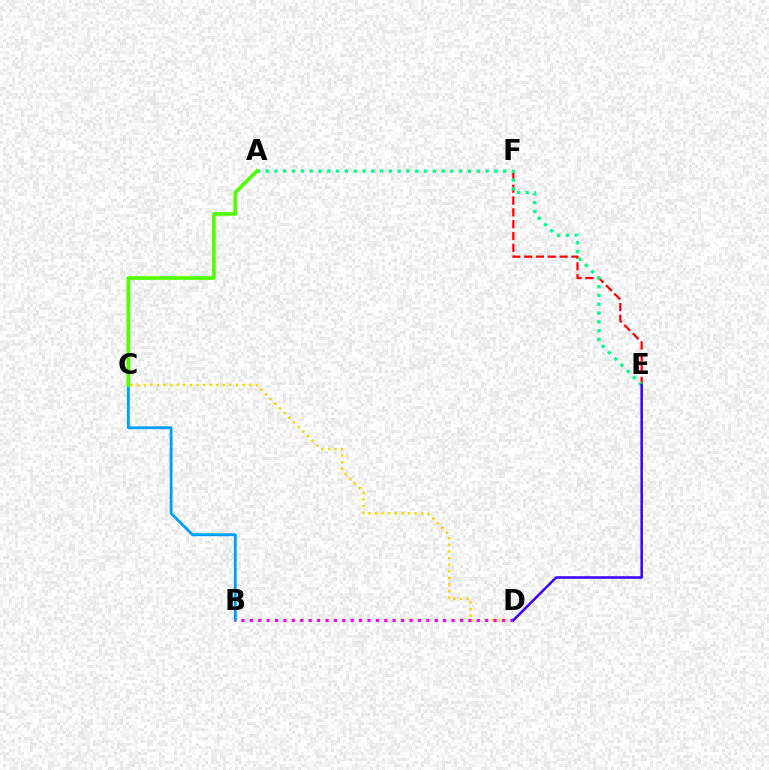{('E', 'F'): [{'color': '#ff0000', 'line_style': 'dashed', 'thickness': 1.61}], ('C', 'D'): [{'color': '#ffd500', 'line_style': 'dotted', 'thickness': 1.79}], ('B', 'C'): [{'color': '#009eff', 'line_style': 'solid', 'thickness': 2.05}], ('B', 'D'): [{'color': '#ff00ed', 'line_style': 'dotted', 'thickness': 2.28}], ('A', 'E'): [{'color': '#00ff86', 'line_style': 'dotted', 'thickness': 2.39}], ('D', 'E'): [{'color': '#3700ff', 'line_style': 'solid', 'thickness': 1.81}], ('A', 'C'): [{'color': '#4fff00', 'line_style': 'solid', 'thickness': 2.59}]}